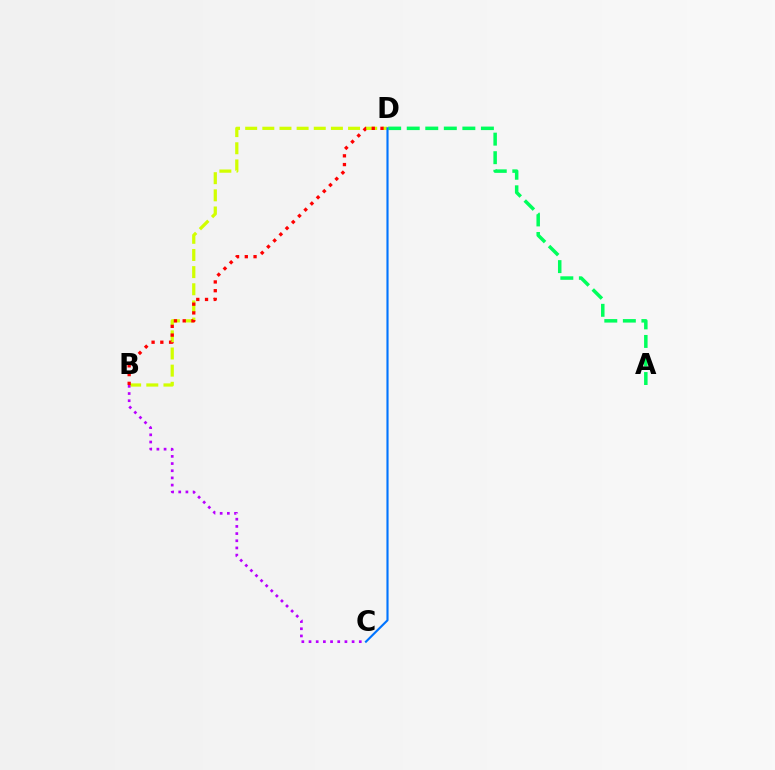{('B', 'D'): [{'color': '#d1ff00', 'line_style': 'dashed', 'thickness': 2.33}, {'color': '#ff0000', 'line_style': 'dotted', 'thickness': 2.38}], ('B', 'C'): [{'color': '#b900ff', 'line_style': 'dotted', 'thickness': 1.95}], ('A', 'D'): [{'color': '#00ff5c', 'line_style': 'dashed', 'thickness': 2.52}], ('C', 'D'): [{'color': '#0074ff', 'line_style': 'solid', 'thickness': 1.53}]}